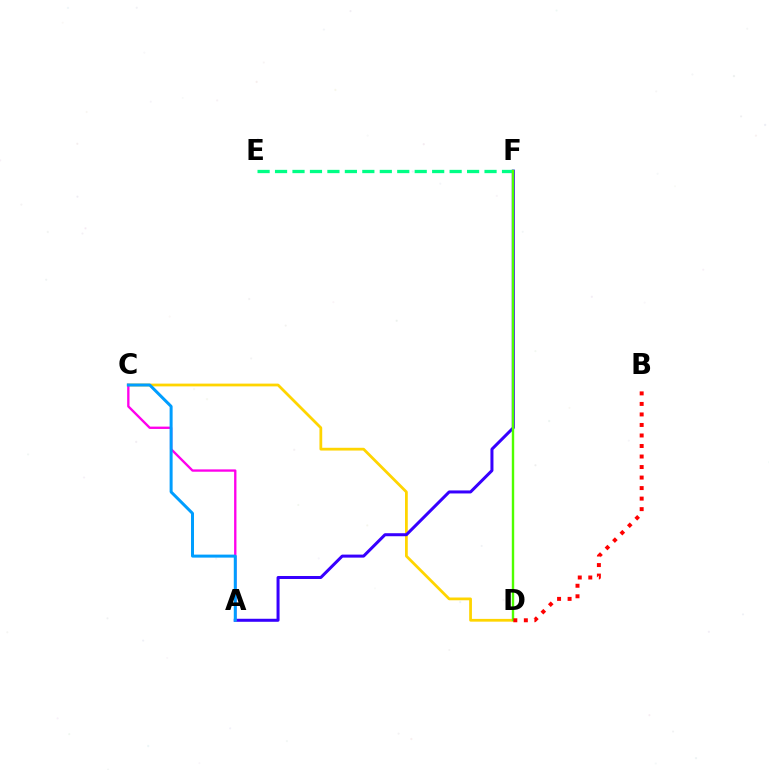{('C', 'D'): [{'color': '#ffd500', 'line_style': 'solid', 'thickness': 1.99}], ('A', 'F'): [{'color': '#3700ff', 'line_style': 'solid', 'thickness': 2.17}], ('A', 'C'): [{'color': '#ff00ed', 'line_style': 'solid', 'thickness': 1.69}, {'color': '#009eff', 'line_style': 'solid', 'thickness': 2.16}], ('E', 'F'): [{'color': '#00ff86', 'line_style': 'dashed', 'thickness': 2.37}], ('D', 'F'): [{'color': '#4fff00', 'line_style': 'solid', 'thickness': 1.73}], ('B', 'D'): [{'color': '#ff0000', 'line_style': 'dotted', 'thickness': 2.86}]}